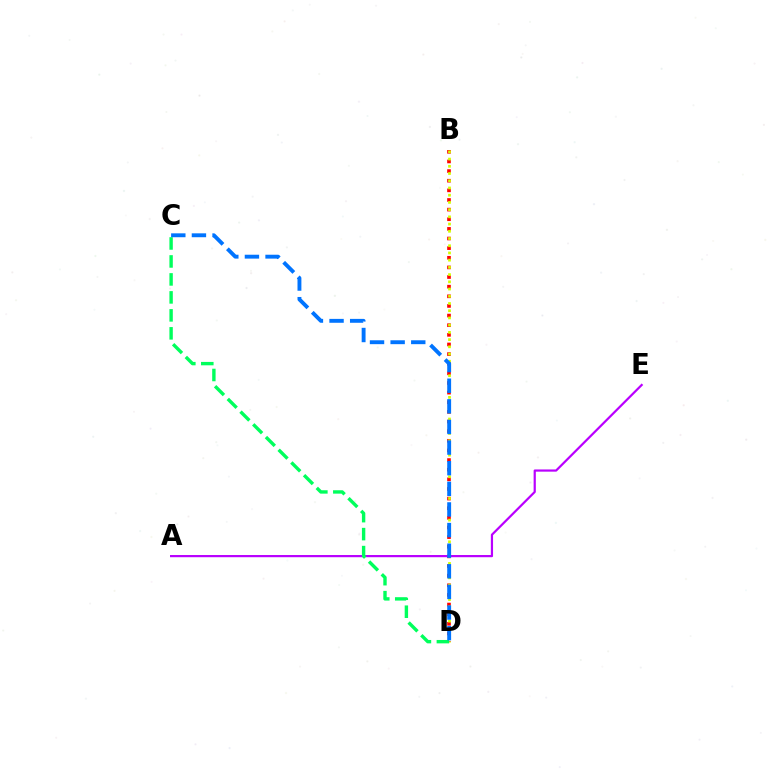{('B', 'D'): [{'color': '#ff0000', 'line_style': 'dotted', 'thickness': 2.62}, {'color': '#d1ff00', 'line_style': 'dotted', 'thickness': 1.96}], ('A', 'E'): [{'color': '#b900ff', 'line_style': 'solid', 'thickness': 1.59}], ('C', 'D'): [{'color': '#00ff5c', 'line_style': 'dashed', 'thickness': 2.44}, {'color': '#0074ff', 'line_style': 'dashed', 'thickness': 2.8}]}